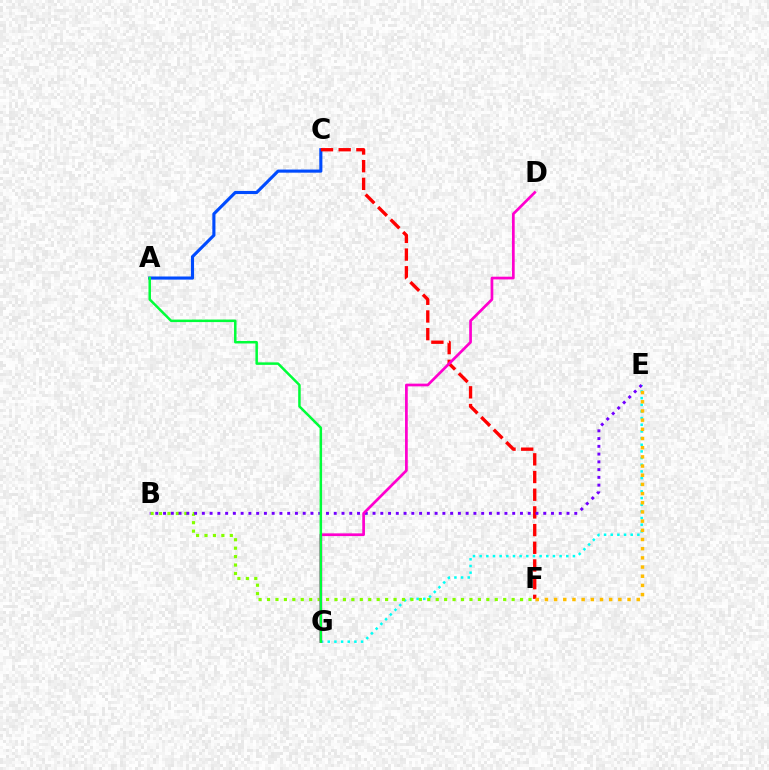{('A', 'C'): [{'color': '#004bff', 'line_style': 'solid', 'thickness': 2.24}], ('E', 'G'): [{'color': '#00fff6', 'line_style': 'dotted', 'thickness': 1.81}], ('C', 'F'): [{'color': '#ff0000', 'line_style': 'dashed', 'thickness': 2.4}], ('B', 'F'): [{'color': '#84ff00', 'line_style': 'dotted', 'thickness': 2.29}], ('B', 'E'): [{'color': '#7200ff', 'line_style': 'dotted', 'thickness': 2.11}], ('D', 'G'): [{'color': '#ff00cf', 'line_style': 'solid', 'thickness': 1.96}], ('E', 'F'): [{'color': '#ffbd00', 'line_style': 'dotted', 'thickness': 2.49}], ('A', 'G'): [{'color': '#00ff39', 'line_style': 'solid', 'thickness': 1.8}]}